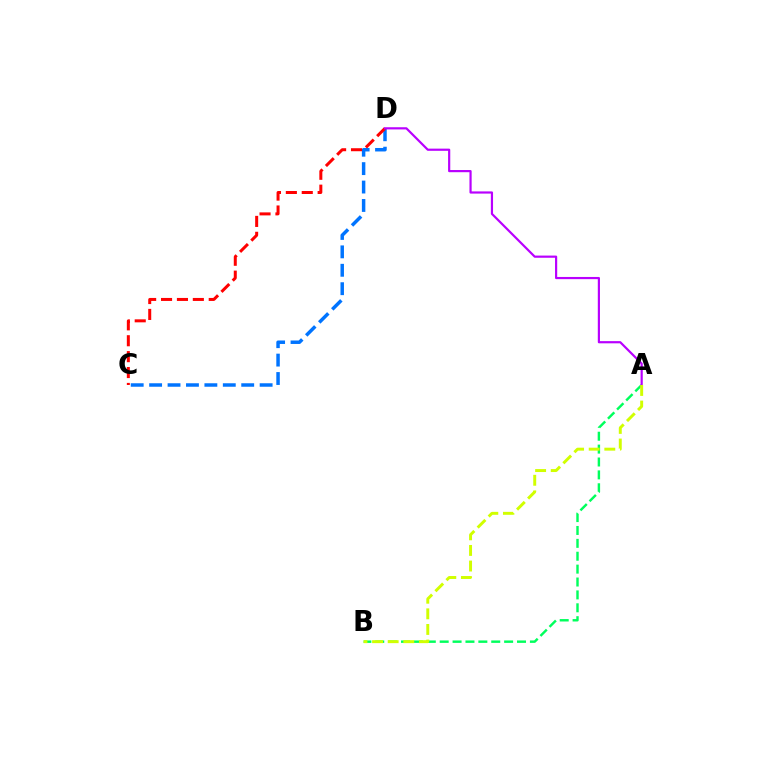{('A', 'B'): [{'color': '#00ff5c', 'line_style': 'dashed', 'thickness': 1.75}, {'color': '#d1ff00', 'line_style': 'dashed', 'thickness': 2.12}], ('C', 'D'): [{'color': '#0074ff', 'line_style': 'dashed', 'thickness': 2.5}, {'color': '#ff0000', 'line_style': 'dashed', 'thickness': 2.16}], ('A', 'D'): [{'color': '#b900ff', 'line_style': 'solid', 'thickness': 1.57}]}